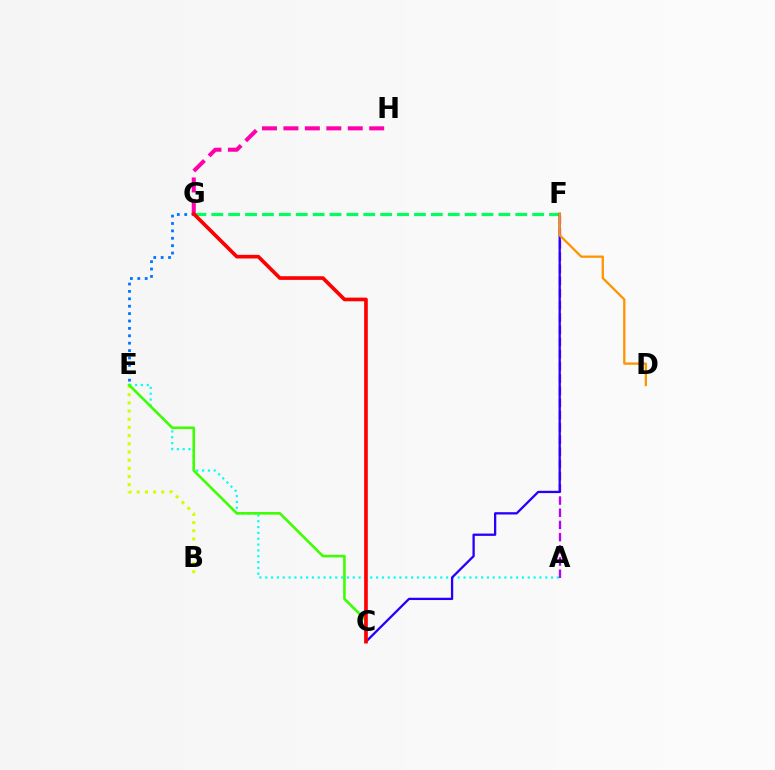{('G', 'H'): [{'color': '#ff00ac', 'line_style': 'dashed', 'thickness': 2.91}], ('B', 'E'): [{'color': '#d1ff00', 'line_style': 'dotted', 'thickness': 2.22}], ('A', 'E'): [{'color': '#00fff6', 'line_style': 'dotted', 'thickness': 1.58}], ('F', 'G'): [{'color': '#00ff5c', 'line_style': 'dashed', 'thickness': 2.29}], ('E', 'G'): [{'color': '#0074ff', 'line_style': 'dotted', 'thickness': 2.01}], ('A', 'F'): [{'color': '#b900ff', 'line_style': 'dashed', 'thickness': 1.66}], ('C', 'F'): [{'color': '#2500ff', 'line_style': 'solid', 'thickness': 1.65}], ('C', 'E'): [{'color': '#3dff00', 'line_style': 'solid', 'thickness': 1.87}], ('C', 'G'): [{'color': '#ff0000', 'line_style': 'solid', 'thickness': 2.63}], ('D', 'F'): [{'color': '#ff9400', 'line_style': 'solid', 'thickness': 1.66}]}